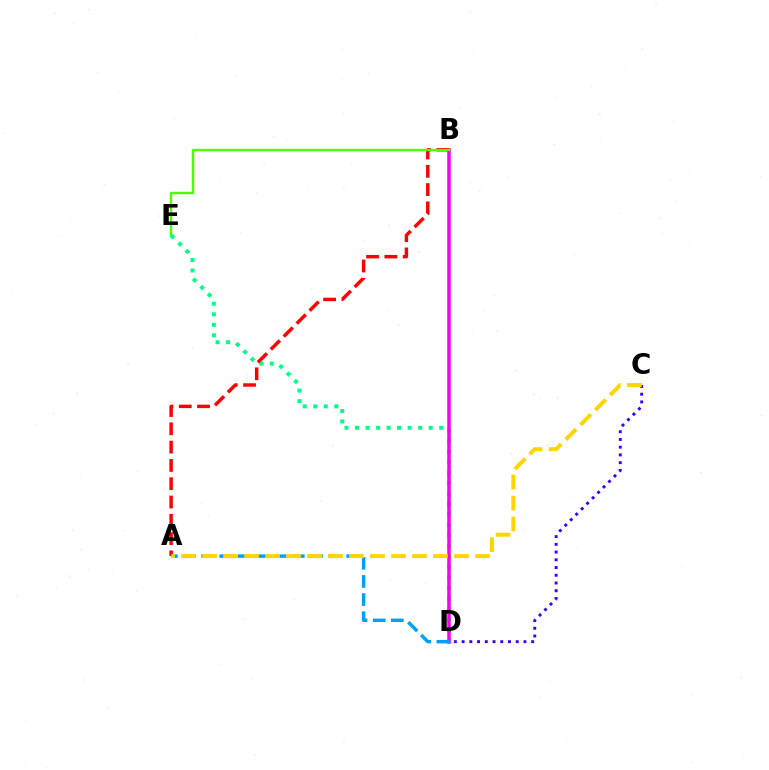{('D', 'E'): [{'color': '#00ff86', 'line_style': 'dotted', 'thickness': 2.86}], ('B', 'D'): [{'color': '#ff00ed', 'line_style': 'solid', 'thickness': 2.53}], ('C', 'D'): [{'color': '#3700ff', 'line_style': 'dotted', 'thickness': 2.1}], ('A', 'D'): [{'color': '#009eff', 'line_style': 'dashed', 'thickness': 2.46}], ('A', 'B'): [{'color': '#ff0000', 'line_style': 'dashed', 'thickness': 2.48}], ('A', 'C'): [{'color': '#ffd500', 'line_style': 'dashed', 'thickness': 2.85}], ('B', 'E'): [{'color': '#4fff00', 'line_style': 'solid', 'thickness': 1.74}]}